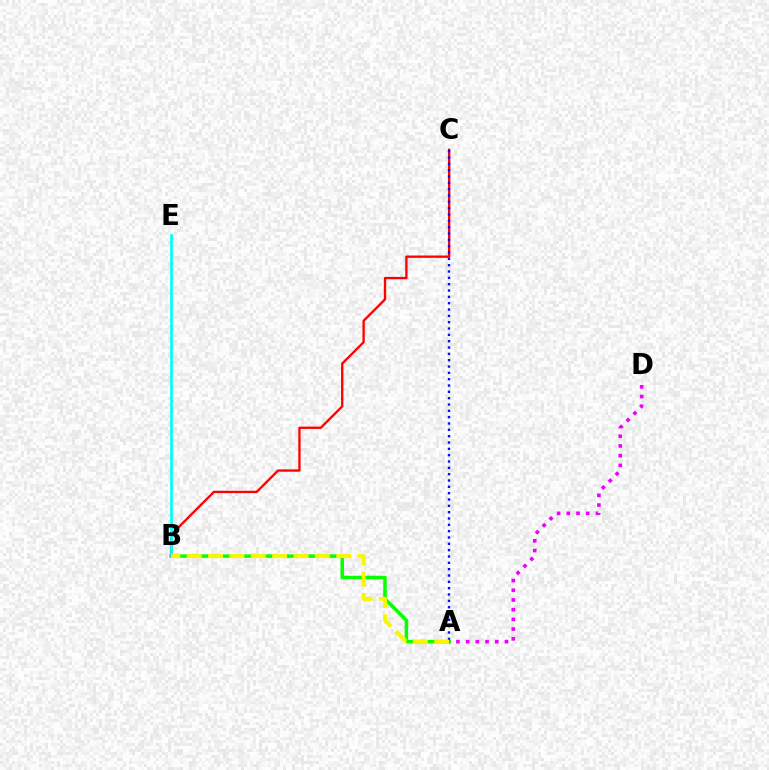{('A', 'B'): [{'color': '#08ff00', 'line_style': 'solid', 'thickness': 2.53}, {'color': '#fcf500', 'line_style': 'dashed', 'thickness': 2.9}], ('B', 'C'): [{'color': '#ff0000', 'line_style': 'solid', 'thickness': 1.67}], ('A', 'D'): [{'color': '#ee00ff', 'line_style': 'dotted', 'thickness': 2.64}], ('A', 'C'): [{'color': '#0010ff', 'line_style': 'dotted', 'thickness': 1.72}], ('B', 'E'): [{'color': '#00fff6', 'line_style': 'solid', 'thickness': 1.95}]}